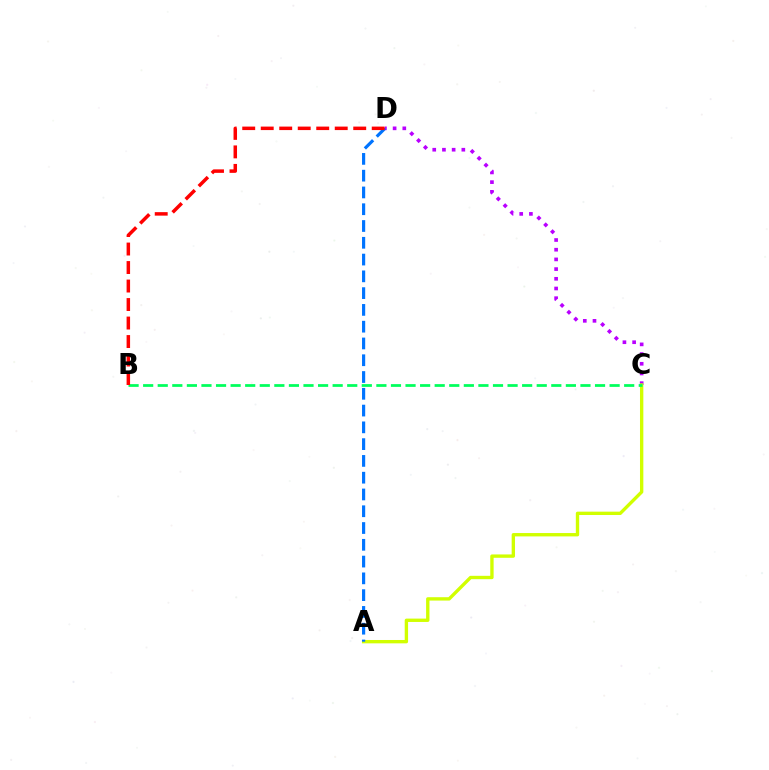{('C', 'D'): [{'color': '#b900ff', 'line_style': 'dotted', 'thickness': 2.63}], ('A', 'C'): [{'color': '#d1ff00', 'line_style': 'solid', 'thickness': 2.42}], ('A', 'D'): [{'color': '#0074ff', 'line_style': 'dashed', 'thickness': 2.28}], ('B', 'C'): [{'color': '#00ff5c', 'line_style': 'dashed', 'thickness': 1.98}], ('B', 'D'): [{'color': '#ff0000', 'line_style': 'dashed', 'thickness': 2.51}]}